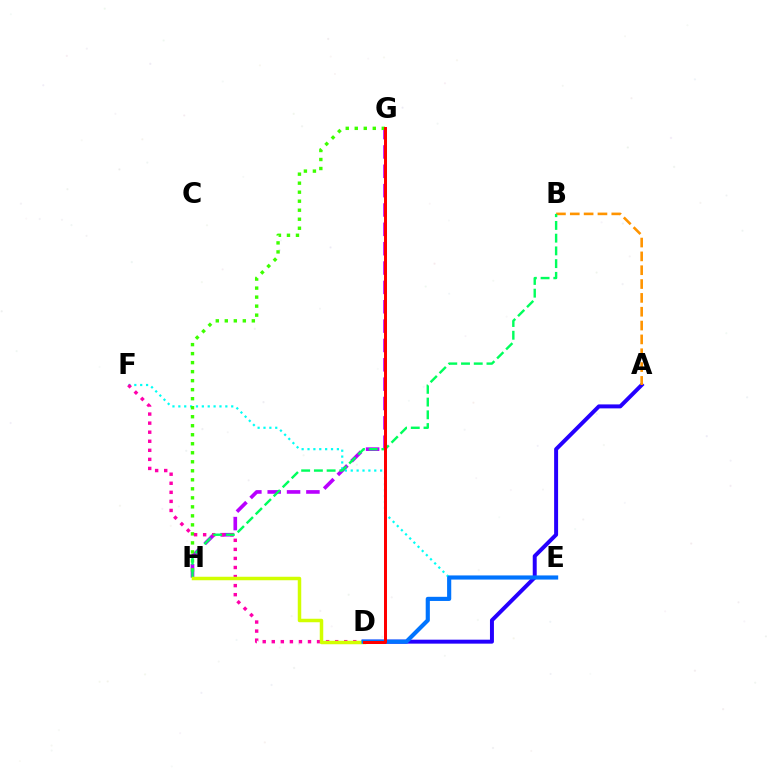{('A', 'D'): [{'color': '#2500ff', 'line_style': 'solid', 'thickness': 2.85}], ('G', 'H'): [{'color': '#b900ff', 'line_style': 'dashed', 'thickness': 2.63}, {'color': '#3dff00', 'line_style': 'dotted', 'thickness': 2.45}], ('E', 'F'): [{'color': '#00fff6', 'line_style': 'dotted', 'thickness': 1.6}], ('A', 'B'): [{'color': '#ff9400', 'line_style': 'dashed', 'thickness': 1.88}], ('D', 'F'): [{'color': '#ff00ac', 'line_style': 'dotted', 'thickness': 2.46}], ('B', 'H'): [{'color': '#00ff5c', 'line_style': 'dashed', 'thickness': 1.73}], ('D', 'H'): [{'color': '#d1ff00', 'line_style': 'solid', 'thickness': 2.51}], ('D', 'E'): [{'color': '#0074ff', 'line_style': 'solid', 'thickness': 2.98}], ('D', 'G'): [{'color': '#ff0000', 'line_style': 'solid', 'thickness': 2.16}]}